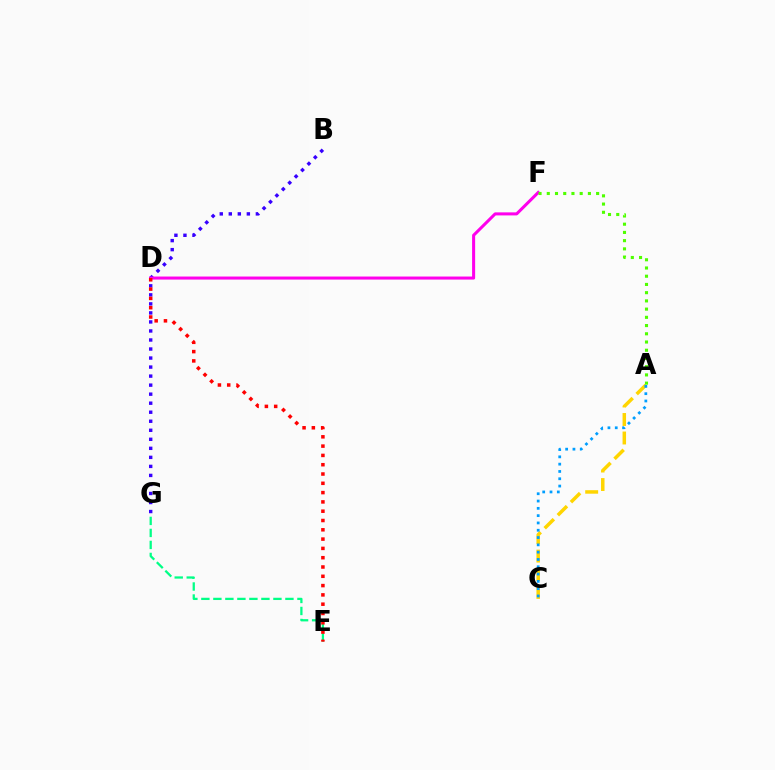{('B', 'G'): [{'color': '#3700ff', 'line_style': 'dotted', 'thickness': 2.45}], ('D', 'F'): [{'color': '#ff00ed', 'line_style': 'solid', 'thickness': 2.19}], ('A', 'C'): [{'color': '#ffd500', 'line_style': 'dashed', 'thickness': 2.51}, {'color': '#009eff', 'line_style': 'dotted', 'thickness': 1.98}], ('E', 'G'): [{'color': '#00ff86', 'line_style': 'dashed', 'thickness': 1.63}], ('A', 'F'): [{'color': '#4fff00', 'line_style': 'dotted', 'thickness': 2.23}], ('D', 'E'): [{'color': '#ff0000', 'line_style': 'dotted', 'thickness': 2.53}]}